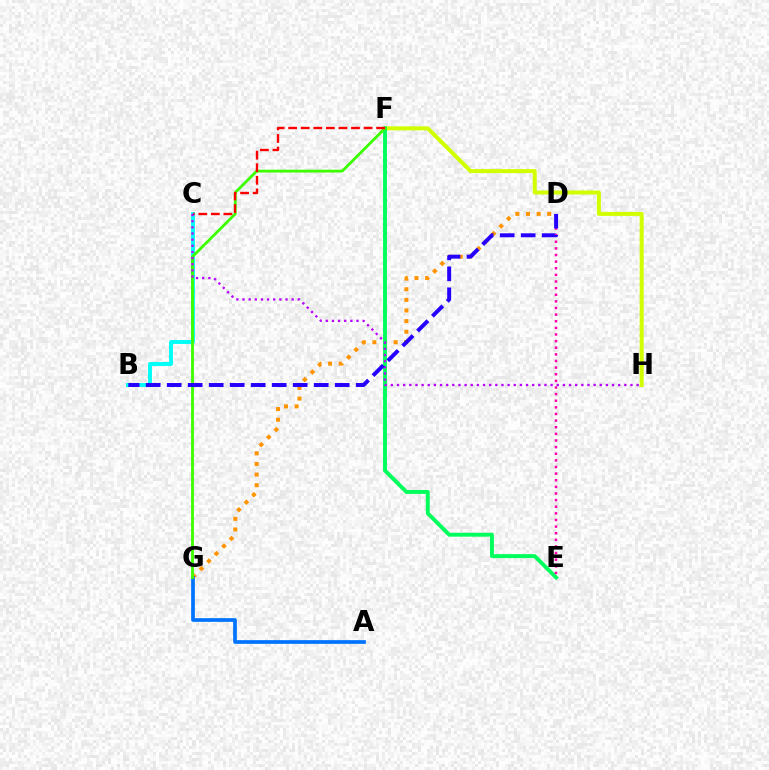{('D', 'G'): [{'color': '#ff9400', 'line_style': 'dotted', 'thickness': 2.89}], ('F', 'H'): [{'color': '#d1ff00', 'line_style': 'solid', 'thickness': 2.89}], ('B', 'C'): [{'color': '#00fff6', 'line_style': 'solid', 'thickness': 2.8}], ('E', 'F'): [{'color': '#00ff5c', 'line_style': 'solid', 'thickness': 2.8}], ('D', 'E'): [{'color': '#ff00ac', 'line_style': 'dotted', 'thickness': 1.8}], ('A', 'G'): [{'color': '#0074ff', 'line_style': 'solid', 'thickness': 2.67}], ('F', 'G'): [{'color': '#3dff00', 'line_style': 'solid', 'thickness': 2.04}], ('C', 'F'): [{'color': '#ff0000', 'line_style': 'dashed', 'thickness': 1.71}], ('C', 'H'): [{'color': '#b900ff', 'line_style': 'dotted', 'thickness': 1.67}], ('B', 'D'): [{'color': '#2500ff', 'line_style': 'dashed', 'thickness': 2.85}]}